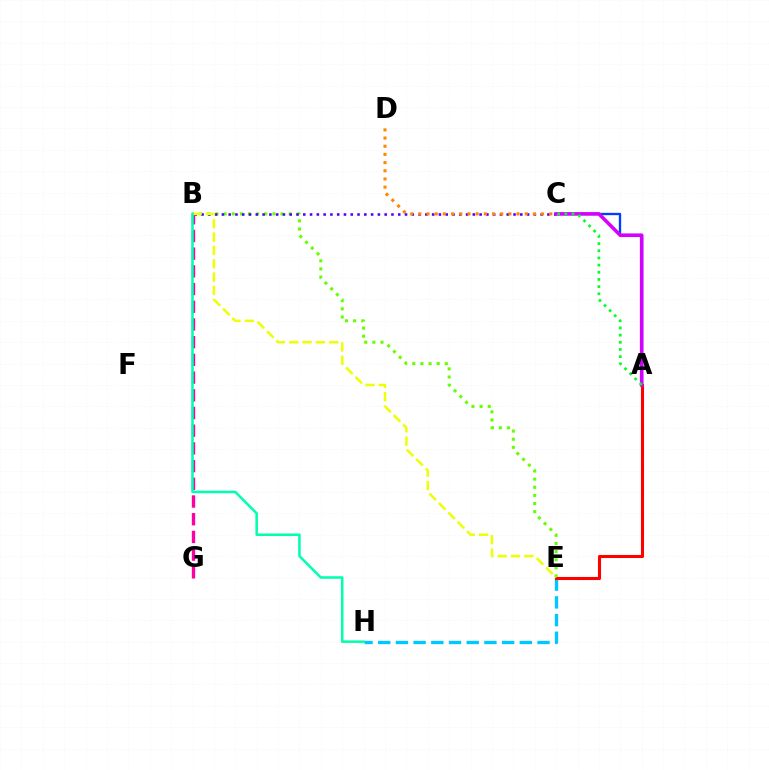{('B', 'E'): [{'color': '#66ff00', 'line_style': 'dotted', 'thickness': 2.21}, {'color': '#eeff00', 'line_style': 'dashed', 'thickness': 1.81}], ('B', 'C'): [{'color': '#4f00ff', 'line_style': 'dotted', 'thickness': 1.84}], ('A', 'C'): [{'color': '#003fff', 'line_style': 'solid', 'thickness': 1.69}, {'color': '#d600ff', 'line_style': 'solid', 'thickness': 2.55}, {'color': '#00ff27', 'line_style': 'dotted', 'thickness': 1.95}], ('E', 'H'): [{'color': '#00c7ff', 'line_style': 'dashed', 'thickness': 2.4}], ('A', 'E'): [{'color': '#ff0000', 'line_style': 'solid', 'thickness': 2.21}], ('B', 'G'): [{'color': '#ff00a0', 'line_style': 'dashed', 'thickness': 2.4}], ('C', 'D'): [{'color': '#ff8800', 'line_style': 'dotted', 'thickness': 2.22}], ('B', 'H'): [{'color': '#00ffaf', 'line_style': 'solid', 'thickness': 1.83}]}